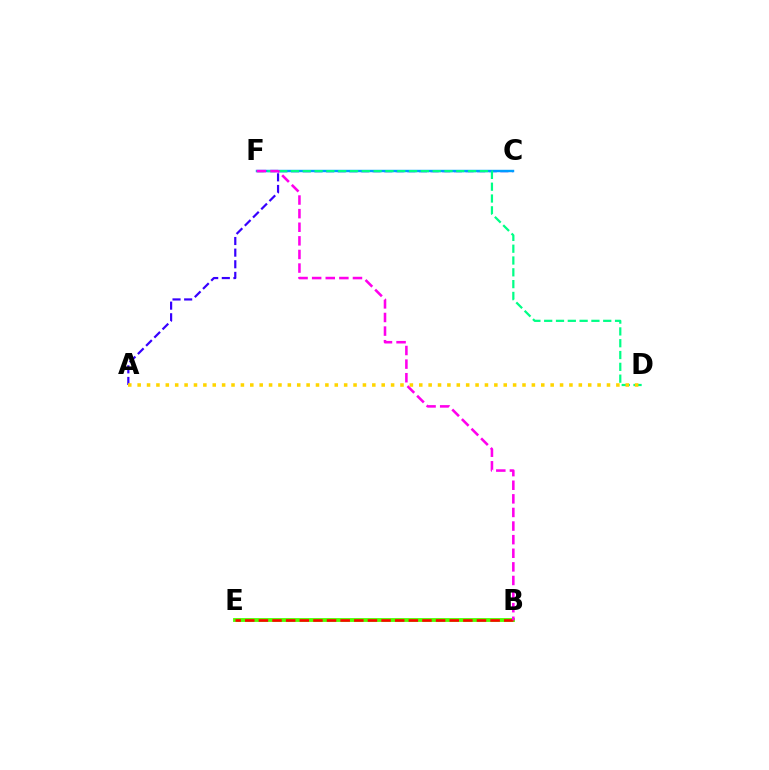{('B', 'E'): [{'color': '#4fff00', 'line_style': 'solid', 'thickness': 2.77}, {'color': '#ff0000', 'line_style': 'dashed', 'thickness': 1.85}], ('A', 'C'): [{'color': '#3700ff', 'line_style': 'dashed', 'thickness': 1.58}], ('C', 'F'): [{'color': '#009eff', 'line_style': 'solid', 'thickness': 1.74}], ('D', 'F'): [{'color': '#00ff86', 'line_style': 'dashed', 'thickness': 1.6}], ('B', 'F'): [{'color': '#ff00ed', 'line_style': 'dashed', 'thickness': 1.85}], ('A', 'D'): [{'color': '#ffd500', 'line_style': 'dotted', 'thickness': 2.55}]}